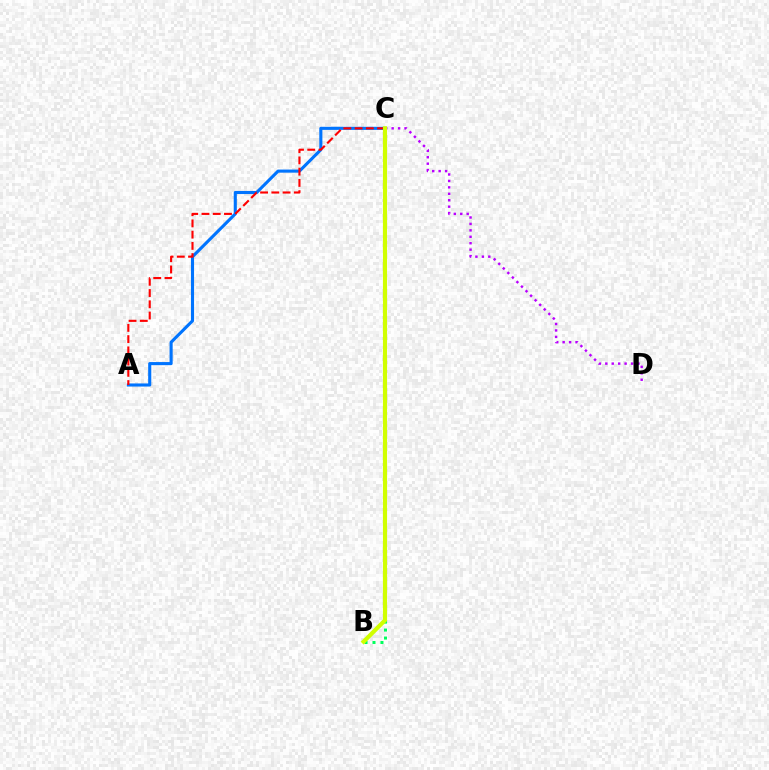{('C', 'D'): [{'color': '#b900ff', 'line_style': 'dotted', 'thickness': 1.75}], ('A', 'C'): [{'color': '#0074ff', 'line_style': 'solid', 'thickness': 2.23}, {'color': '#ff0000', 'line_style': 'dashed', 'thickness': 1.53}], ('B', 'C'): [{'color': '#00ff5c', 'line_style': 'dotted', 'thickness': 2.17}, {'color': '#d1ff00', 'line_style': 'solid', 'thickness': 2.99}]}